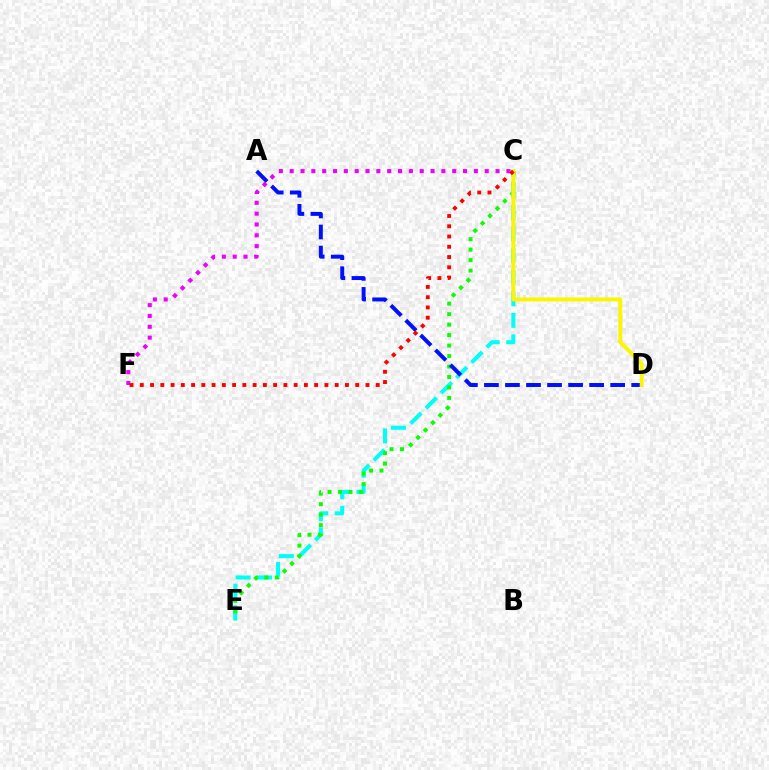{('C', 'E'): [{'color': '#00fff6', 'line_style': 'dashed', 'thickness': 2.93}, {'color': '#08ff00', 'line_style': 'dotted', 'thickness': 2.85}], ('C', 'F'): [{'color': '#ee00ff', 'line_style': 'dotted', 'thickness': 2.94}, {'color': '#ff0000', 'line_style': 'dotted', 'thickness': 2.79}], ('A', 'D'): [{'color': '#0010ff', 'line_style': 'dashed', 'thickness': 2.86}], ('C', 'D'): [{'color': '#fcf500', 'line_style': 'solid', 'thickness': 2.8}]}